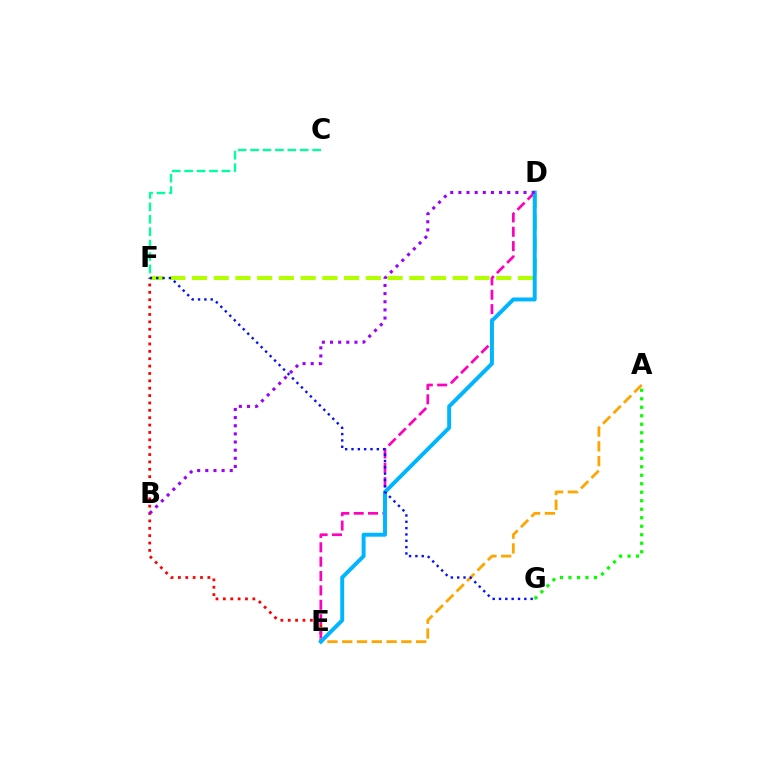{('E', 'F'): [{'color': '#ff0000', 'line_style': 'dotted', 'thickness': 2.0}], ('D', 'F'): [{'color': '#b3ff00', 'line_style': 'dashed', 'thickness': 2.95}], ('A', 'E'): [{'color': '#ffa500', 'line_style': 'dashed', 'thickness': 2.01}], ('D', 'E'): [{'color': '#ff00bd', 'line_style': 'dashed', 'thickness': 1.95}, {'color': '#00b5ff', 'line_style': 'solid', 'thickness': 2.83}], ('B', 'D'): [{'color': '#9b00ff', 'line_style': 'dotted', 'thickness': 2.21}], ('C', 'F'): [{'color': '#00ff9d', 'line_style': 'dashed', 'thickness': 1.69}], ('F', 'G'): [{'color': '#0010ff', 'line_style': 'dotted', 'thickness': 1.72}], ('A', 'G'): [{'color': '#08ff00', 'line_style': 'dotted', 'thickness': 2.31}]}